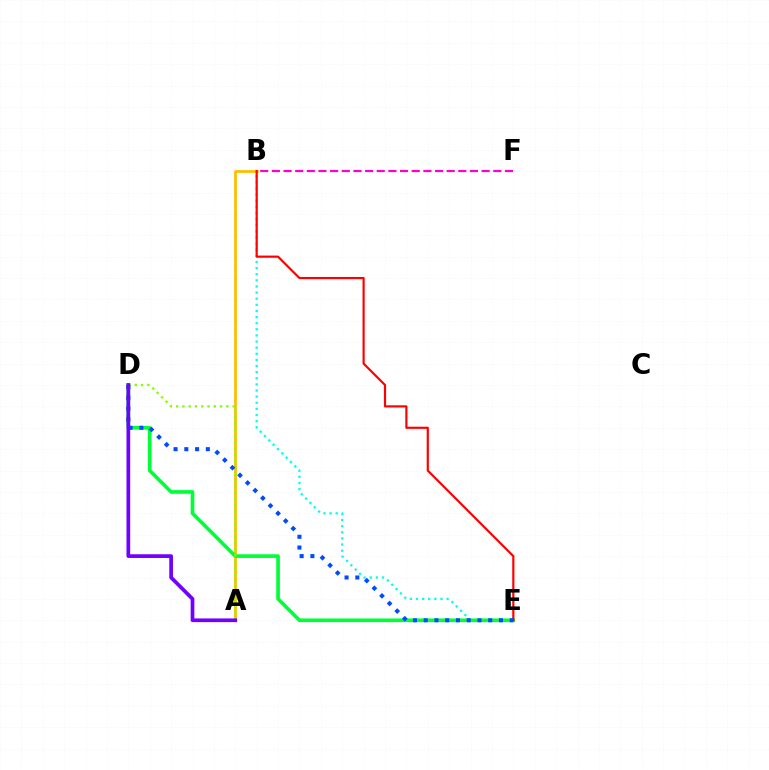{('A', 'B'): [{'color': '#ffbd00', 'line_style': 'solid', 'thickness': 1.98}], ('B', 'F'): [{'color': '#ff00cf', 'line_style': 'dashed', 'thickness': 1.58}], ('B', 'E'): [{'color': '#00fff6', 'line_style': 'dotted', 'thickness': 1.66}, {'color': '#ff0000', 'line_style': 'solid', 'thickness': 1.57}], ('D', 'E'): [{'color': '#00ff39', 'line_style': 'solid', 'thickness': 2.64}, {'color': '#004bff', 'line_style': 'dotted', 'thickness': 2.92}], ('A', 'D'): [{'color': '#84ff00', 'line_style': 'dotted', 'thickness': 1.71}, {'color': '#7200ff', 'line_style': 'solid', 'thickness': 2.67}]}